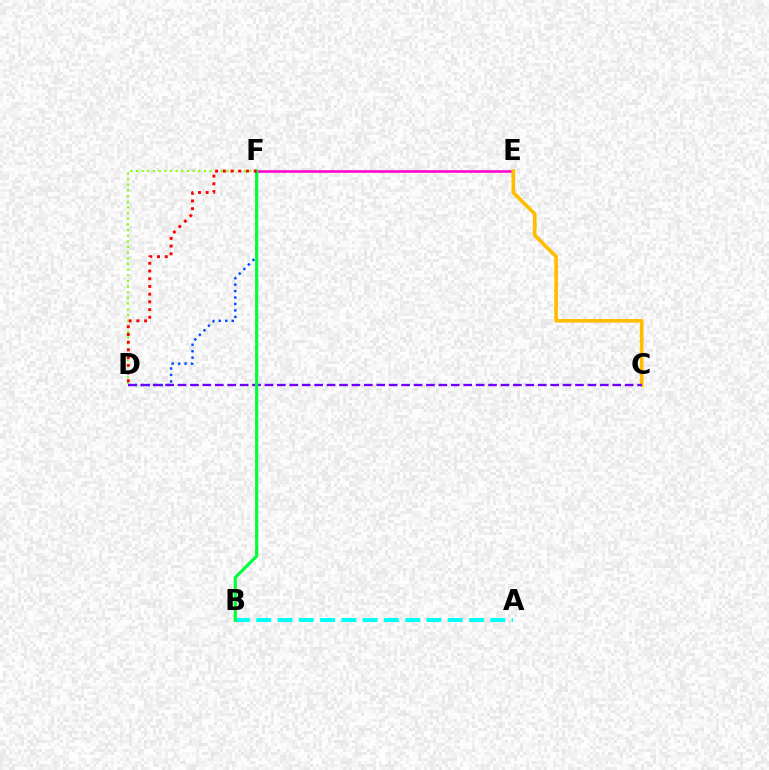{('E', 'F'): [{'color': '#ff00cf', 'line_style': 'solid', 'thickness': 1.86}], ('D', 'F'): [{'color': '#004bff', 'line_style': 'dotted', 'thickness': 1.75}, {'color': '#84ff00', 'line_style': 'dotted', 'thickness': 1.54}, {'color': '#ff0000', 'line_style': 'dotted', 'thickness': 2.1}], ('C', 'E'): [{'color': '#ffbd00', 'line_style': 'solid', 'thickness': 2.64}], ('C', 'D'): [{'color': '#7200ff', 'line_style': 'dashed', 'thickness': 1.69}], ('A', 'B'): [{'color': '#00fff6', 'line_style': 'dashed', 'thickness': 2.89}], ('B', 'F'): [{'color': '#00ff39', 'line_style': 'solid', 'thickness': 2.28}]}